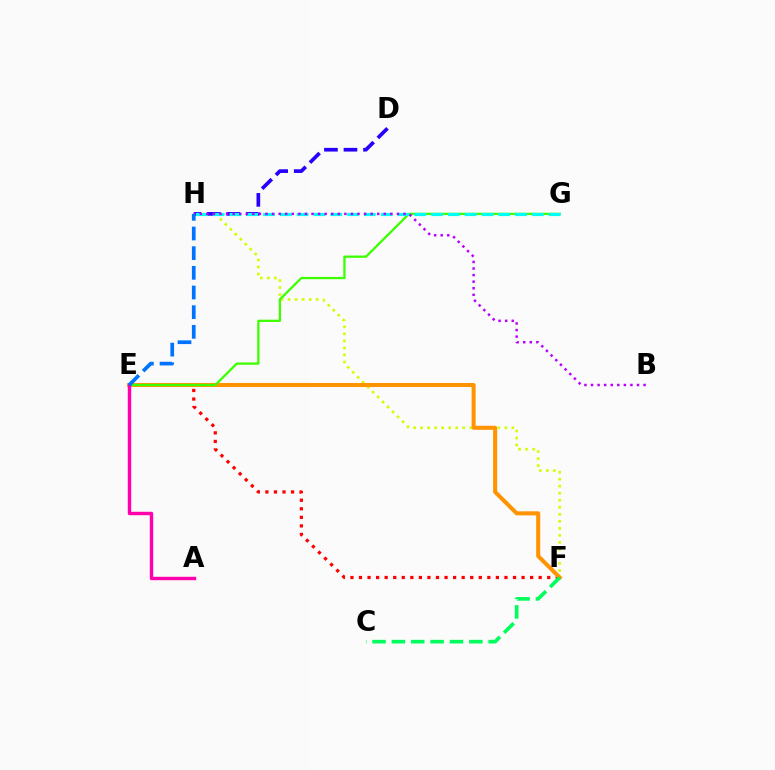{('F', 'H'): [{'color': '#d1ff00', 'line_style': 'dotted', 'thickness': 1.91}], ('E', 'F'): [{'color': '#ff0000', 'line_style': 'dotted', 'thickness': 2.32}, {'color': '#ff9400', 'line_style': 'solid', 'thickness': 2.91}], ('D', 'H'): [{'color': '#2500ff', 'line_style': 'dashed', 'thickness': 2.65}], ('E', 'G'): [{'color': '#3dff00', 'line_style': 'solid', 'thickness': 1.65}], ('C', 'F'): [{'color': '#00ff5c', 'line_style': 'dashed', 'thickness': 2.63}], ('G', 'H'): [{'color': '#00fff6', 'line_style': 'dashed', 'thickness': 2.28}], ('A', 'E'): [{'color': '#ff00ac', 'line_style': 'solid', 'thickness': 2.47}], ('B', 'H'): [{'color': '#b900ff', 'line_style': 'dotted', 'thickness': 1.79}], ('E', 'H'): [{'color': '#0074ff', 'line_style': 'dashed', 'thickness': 2.67}]}